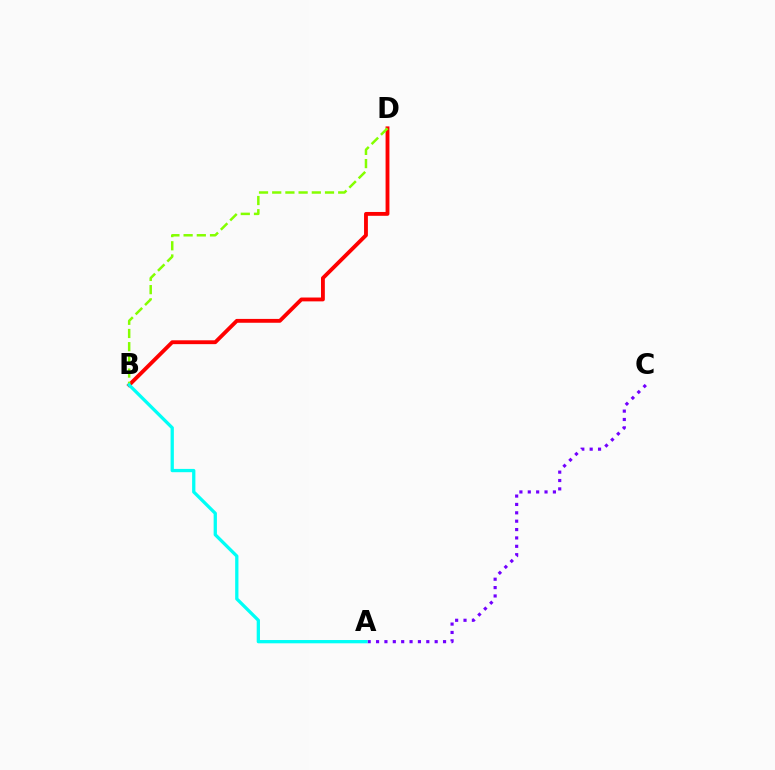{('B', 'D'): [{'color': '#ff0000', 'line_style': 'solid', 'thickness': 2.77}, {'color': '#84ff00', 'line_style': 'dashed', 'thickness': 1.79}], ('A', 'C'): [{'color': '#7200ff', 'line_style': 'dotted', 'thickness': 2.27}], ('A', 'B'): [{'color': '#00fff6', 'line_style': 'solid', 'thickness': 2.36}]}